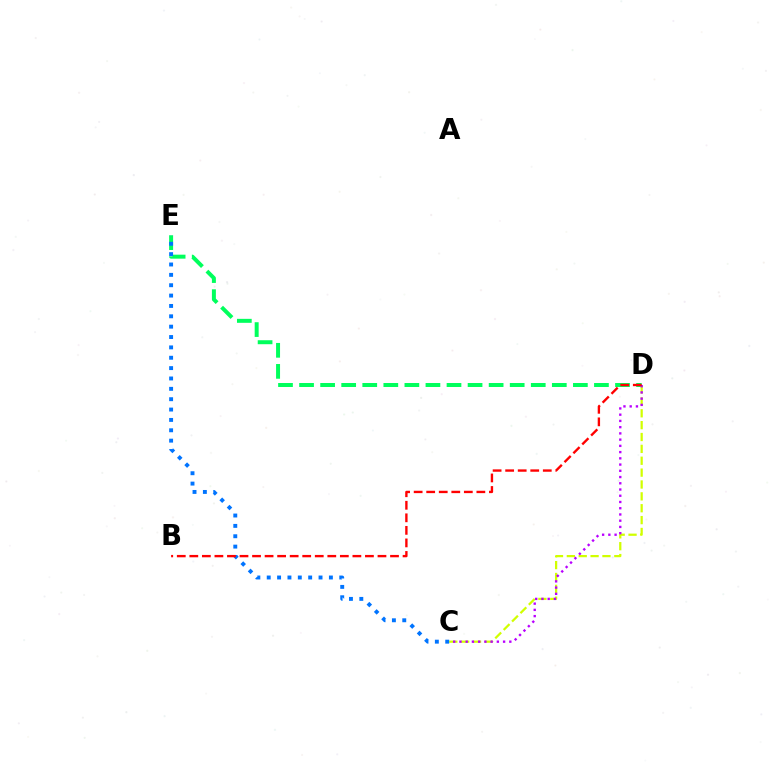{('D', 'E'): [{'color': '#00ff5c', 'line_style': 'dashed', 'thickness': 2.86}], ('C', 'D'): [{'color': '#d1ff00', 'line_style': 'dashed', 'thickness': 1.61}, {'color': '#b900ff', 'line_style': 'dotted', 'thickness': 1.69}], ('C', 'E'): [{'color': '#0074ff', 'line_style': 'dotted', 'thickness': 2.82}], ('B', 'D'): [{'color': '#ff0000', 'line_style': 'dashed', 'thickness': 1.7}]}